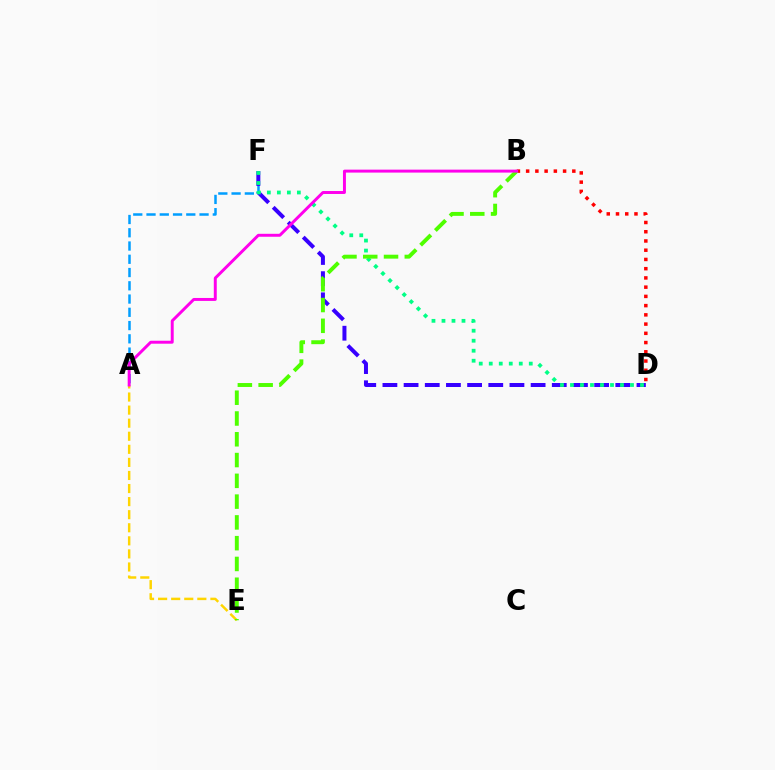{('A', 'E'): [{'color': '#ffd500', 'line_style': 'dashed', 'thickness': 1.78}], ('A', 'F'): [{'color': '#009eff', 'line_style': 'dashed', 'thickness': 1.8}], ('B', 'D'): [{'color': '#ff0000', 'line_style': 'dotted', 'thickness': 2.51}], ('D', 'F'): [{'color': '#3700ff', 'line_style': 'dashed', 'thickness': 2.88}, {'color': '#00ff86', 'line_style': 'dotted', 'thickness': 2.72}], ('B', 'E'): [{'color': '#4fff00', 'line_style': 'dashed', 'thickness': 2.82}], ('A', 'B'): [{'color': '#ff00ed', 'line_style': 'solid', 'thickness': 2.12}]}